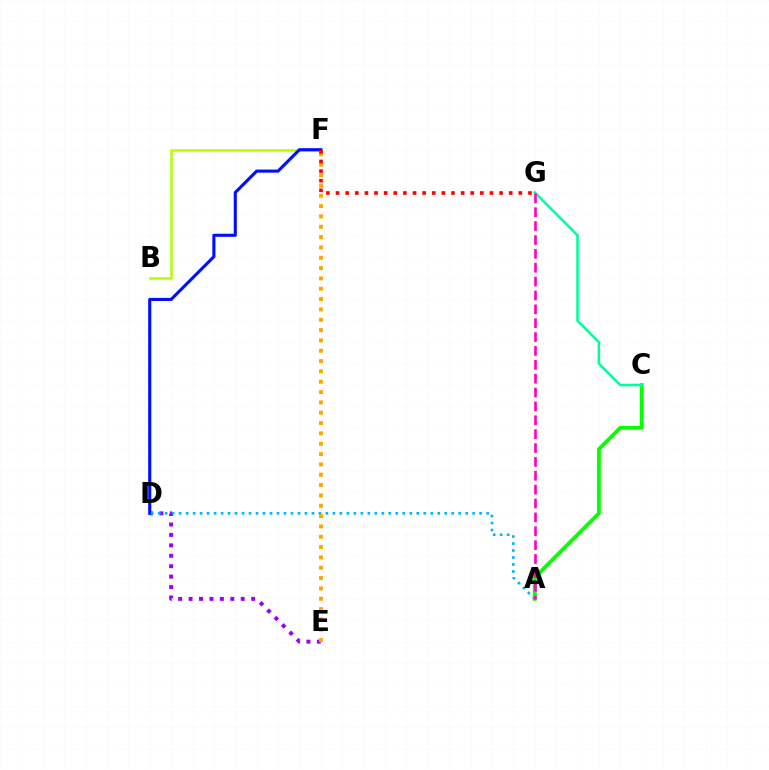{('B', 'F'): [{'color': '#b3ff00', 'line_style': 'solid', 'thickness': 1.8}], ('D', 'E'): [{'color': '#9b00ff', 'line_style': 'dotted', 'thickness': 2.83}], ('A', 'C'): [{'color': '#08ff00', 'line_style': 'solid', 'thickness': 2.76}], ('D', 'F'): [{'color': '#0010ff', 'line_style': 'solid', 'thickness': 2.25}], ('A', 'D'): [{'color': '#00b5ff', 'line_style': 'dotted', 'thickness': 1.9}], ('C', 'G'): [{'color': '#00ff9d', 'line_style': 'solid', 'thickness': 1.84}], ('A', 'G'): [{'color': '#ff00bd', 'line_style': 'dashed', 'thickness': 1.88}], ('E', 'F'): [{'color': '#ffa500', 'line_style': 'dotted', 'thickness': 2.81}], ('F', 'G'): [{'color': '#ff0000', 'line_style': 'dotted', 'thickness': 2.61}]}